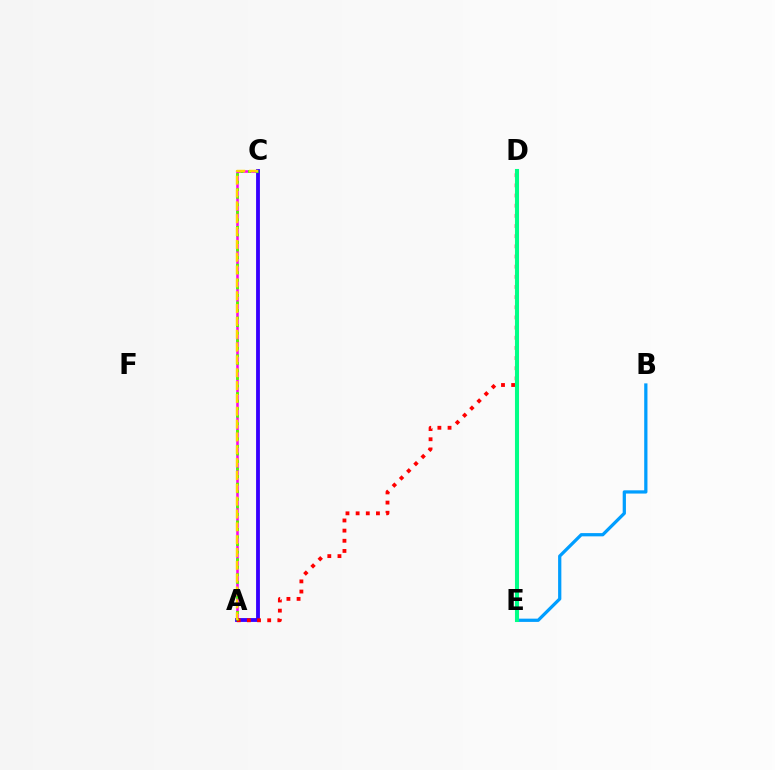{('A', 'C'): [{'color': '#ff00ed', 'line_style': 'solid', 'thickness': 1.84}, {'color': '#3700ff', 'line_style': 'solid', 'thickness': 2.76}, {'color': '#4fff00', 'line_style': 'dotted', 'thickness': 2.05}, {'color': '#ffd500', 'line_style': 'dashed', 'thickness': 1.74}], ('B', 'E'): [{'color': '#009eff', 'line_style': 'solid', 'thickness': 2.34}], ('A', 'D'): [{'color': '#ff0000', 'line_style': 'dotted', 'thickness': 2.76}], ('D', 'E'): [{'color': '#00ff86', 'line_style': 'solid', 'thickness': 2.93}]}